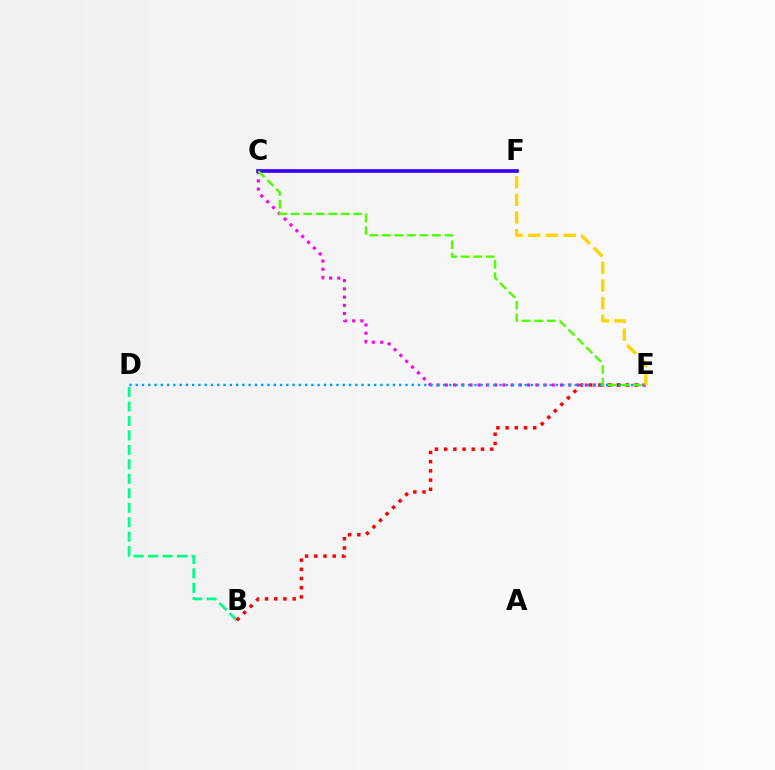{('B', 'D'): [{'color': '#00ff86', 'line_style': 'dashed', 'thickness': 1.97}], ('C', 'E'): [{'color': '#ff00ed', 'line_style': 'dotted', 'thickness': 2.24}, {'color': '#4fff00', 'line_style': 'dashed', 'thickness': 1.7}], ('C', 'F'): [{'color': '#3700ff', 'line_style': 'solid', 'thickness': 2.64}], ('B', 'E'): [{'color': '#ff0000', 'line_style': 'dotted', 'thickness': 2.5}], ('D', 'E'): [{'color': '#009eff', 'line_style': 'dotted', 'thickness': 1.7}], ('E', 'F'): [{'color': '#ffd500', 'line_style': 'dashed', 'thickness': 2.4}]}